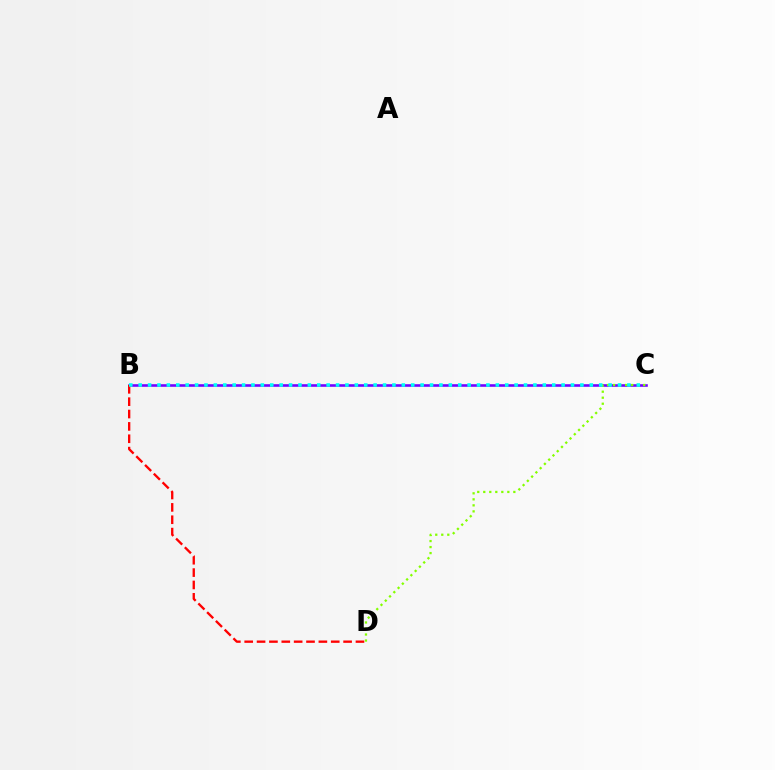{('B', 'C'): [{'color': '#7200ff', 'line_style': 'solid', 'thickness': 1.87}, {'color': '#00fff6', 'line_style': 'dotted', 'thickness': 2.55}], ('B', 'D'): [{'color': '#ff0000', 'line_style': 'dashed', 'thickness': 1.68}], ('C', 'D'): [{'color': '#84ff00', 'line_style': 'dotted', 'thickness': 1.63}]}